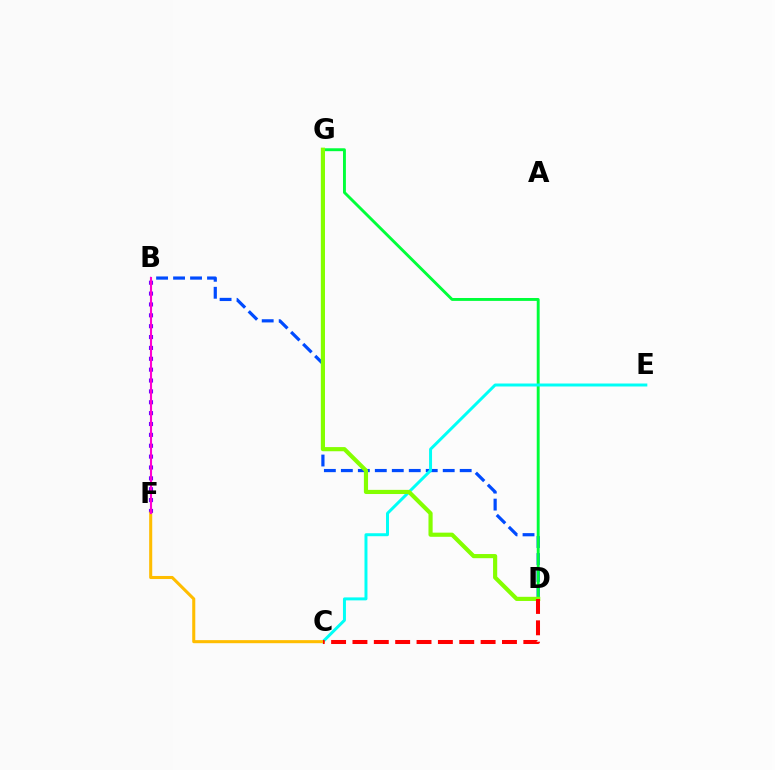{('B', 'D'): [{'color': '#004bff', 'line_style': 'dashed', 'thickness': 2.31}], ('D', 'G'): [{'color': '#00ff39', 'line_style': 'solid', 'thickness': 2.09}, {'color': '#84ff00', 'line_style': 'solid', 'thickness': 2.99}], ('C', 'E'): [{'color': '#00fff6', 'line_style': 'solid', 'thickness': 2.14}], ('B', 'F'): [{'color': '#7200ff', 'line_style': 'dotted', 'thickness': 2.95}, {'color': '#ff00cf', 'line_style': 'solid', 'thickness': 1.52}], ('C', 'F'): [{'color': '#ffbd00', 'line_style': 'solid', 'thickness': 2.21}], ('C', 'D'): [{'color': '#ff0000', 'line_style': 'dashed', 'thickness': 2.9}]}